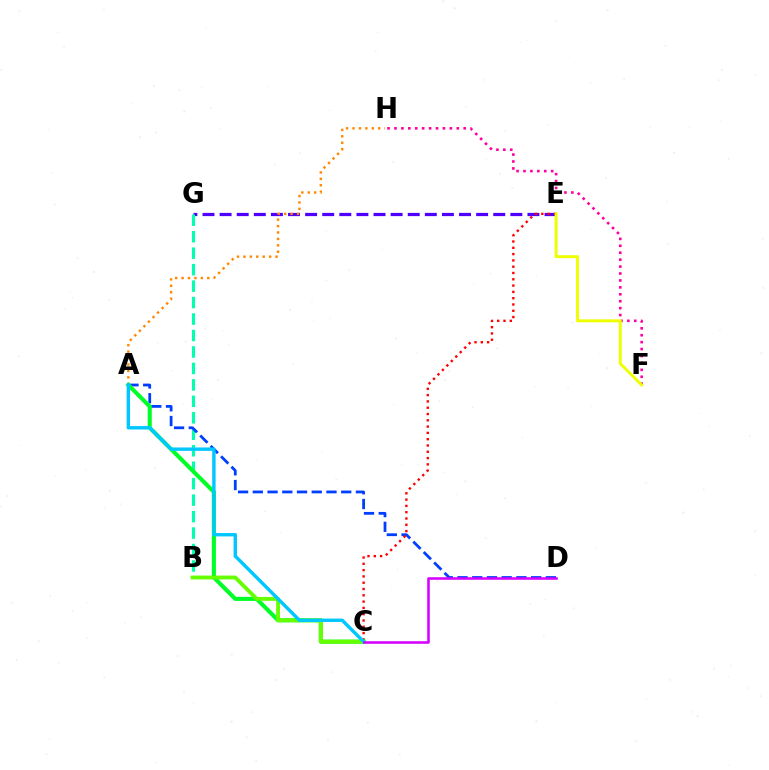{('E', 'G'): [{'color': '#4f00ff', 'line_style': 'dashed', 'thickness': 2.32}], ('F', 'H'): [{'color': '#ff00a0', 'line_style': 'dotted', 'thickness': 1.88}], ('B', 'G'): [{'color': '#00ffaf', 'line_style': 'dashed', 'thickness': 2.24}], ('A', 'D'): [{'color': '#003fff', 'line_style': 'dashed', 'thickness': 2.0}], ('C', 'E'): [{'color': '#ff0000', 'line_style': 'dotted', 'thickness': 1.71}], ('A', 'H'): [{'color': '#ff8800', 'line_style': 'dotted', 'thickness': 1.75}], ('E', 'F'): [{'color': '#eeff00', 'line_style': 'solid', 'thickness': 2.12}], ('A', 'C'): [{'color': '#00ff27', 'line_style': 'solid', 'thickness': 2.94}, {'color': '#00c7ff', 'line_style': 'solid', 'thickness': 2.45}], ('B', 'C'): [{'color': '#66ff00', 'line_style': 'solid', 'thickness': 2.78}], ('C', 'D'): [{'color': '#d600ff', 'line_style': 'solid', 'thickness': 1.83}]}